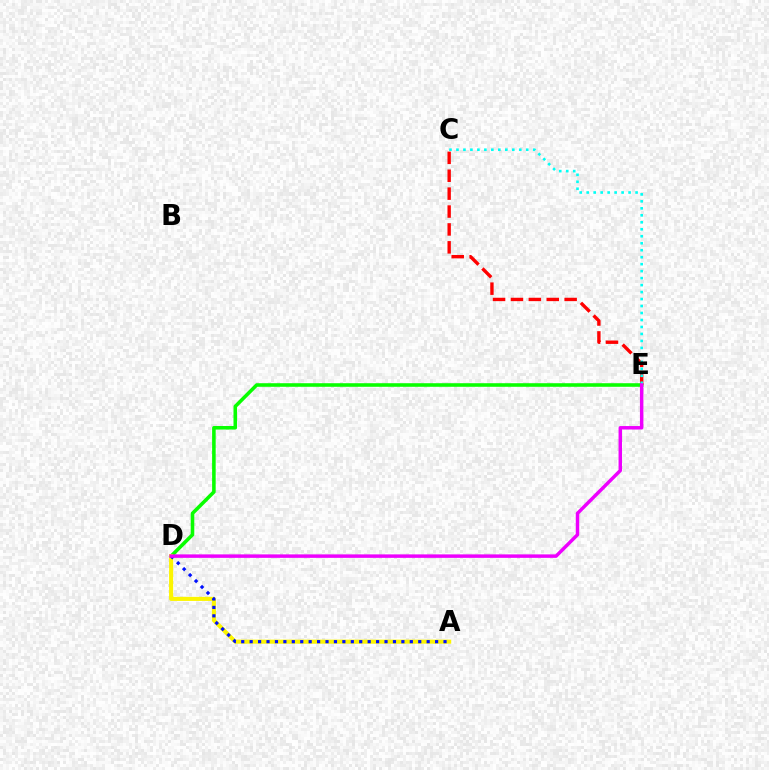{('D', 'E'): [{'color': '#08ff00', 'line_style': 'solid', 'thickness': 2.57}, {'color': '#ee00ff', 'line_style': 'solid', 'thickness': 2.49}], ('A', 'D'): [{'color': '#fcf500', 'line_style': 'solid', 'thickness': 2.94}, {'color': '#0010ff', 'line_style': 'dotted', 'thickness': 2.29}], ('C', 'E'): [{'color': '#ff0000', 'line_style': 'dashed', 'thickness': 2.43}, {'color': '#00fff6', 'line_style': 'dotted', 'thickness': 1.9}]}